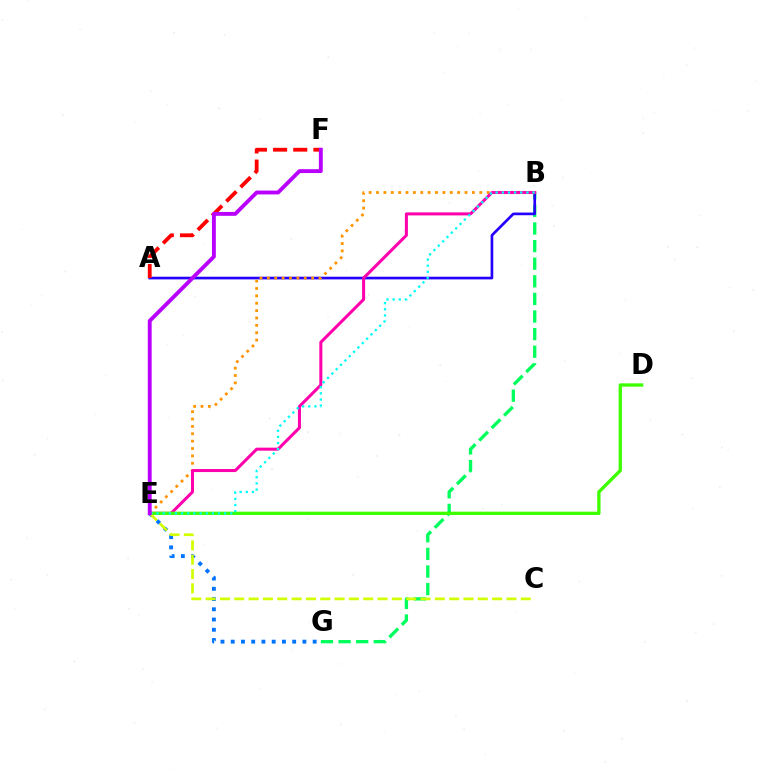{('E', 'G'): [{'color': '#0074ff', 'line_style': 'dotted', 'thickness': 2.78}], ('B', 'G'): [{'color': '#00ff5c', 'line_style': 'dashed', 'thickness': 2.39}], ('A', 'B'): [{'color': '#2500ff', 'line_style': 'solid', 'thickness': 1.92}], ('A', 'F'): [{'color': '#ff0000', 'line_style': 'dashed', 'thickness': 2.74}], ('B', 'E'): [{'color': '#ff9400', 'line_style': 'dotted', 'thickness': 2.0}, {'color': '#ff00ac', 'line_style': 'solid', 'thickness': 2.18}, {'color': '#00fff6', 'line_style': 'dotted', 'thickness': 1.67}], ('D', 'E'): [{'color': '#3dff00', 'line_style': 'solid', 'thickness': 2.39}], ('C', 'E'): [{'color': '#d1ff00', 'line_style': 'dashed', 'thickness': 1.95}], ('E', 'F'): [{'color': '#b900ff', 'line_style': 'solid', 'thickness': 2.78}]}